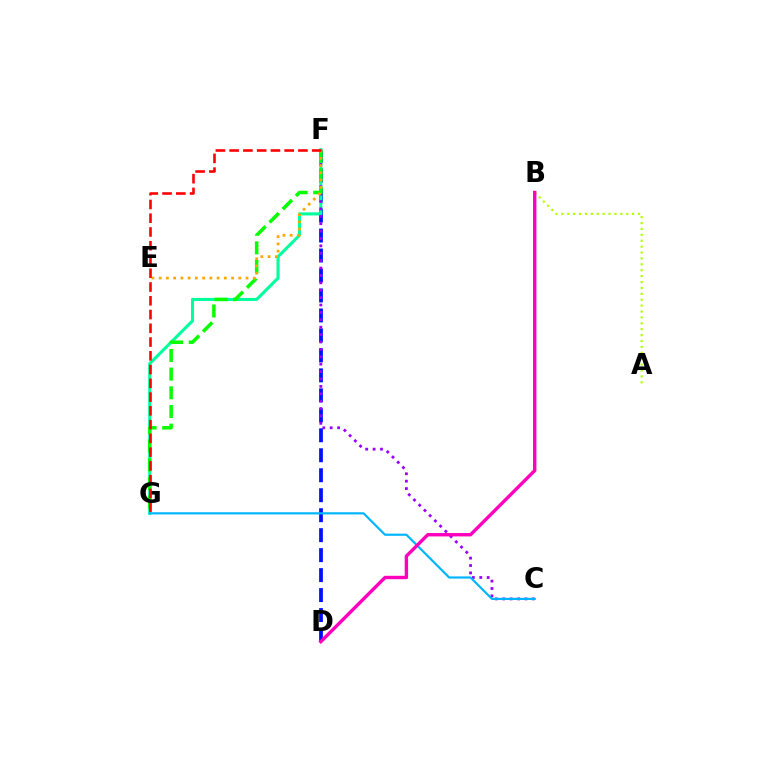{('D', 'F'): [{'color': '#0010ff', 'line_style': 'dashed', 'thickness': 2.71}], ('F', 'G'): [{'color': '#00ff9d', 'line_style': 'solid', 'thickness': 2.22}, {'color': '#08ff00', 'line_style': 'dashed', 'thickness': 2.54}, {'color': '#ff0000', 'line_style': 'dashed', 'thickness': 1.87}], ('A', 'B'): [{'color': '#b3ff00', 'line_style': 'dotted', 'thickness': 1.6}], ('C', 'F'): [{'color': '#9b00ff', 'line_style': 'dotted', 'thickness': 2.01}], ('C', 'G'): [{'color': '#00b5ff', 'line_style': 'solid', 'thickness': 1.57}], ('B', 'D'): [{'color': '#ff00bd', 'line_style': 'solid', 'thickness': 2.44}], ('E', 'F'): [{'color': '#ffa500', 'line_style': 'dotted', 'thickness': 1.97}]}